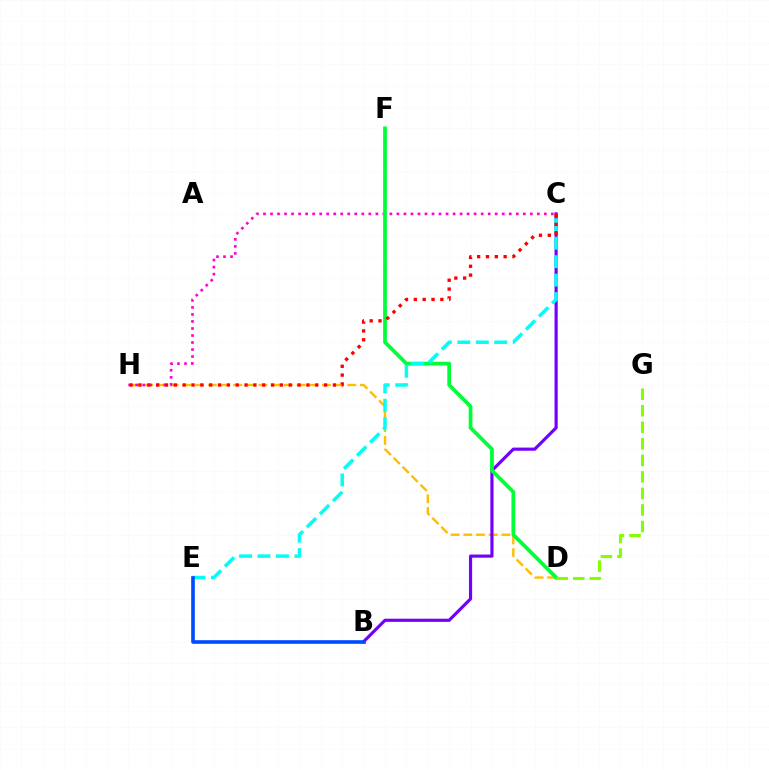{('D', 'H'): [{'color': '#ffbd00', 'line_style': 'dashed', 'thickness': 1.72}], ('B', 'C'): [{'color': '#7200ff', 'line_style': 'solid', 'thickness': 2.27}], ('C', 'H'): [{'color': '#ff00cf', 'line_style': 'dotted', 'thickness': 1.91}, {'color': '#ff0000', 'line_style': 'dotted', 'thickness': 2.4}], ('D', 'F'): [{'color': '#00ff39', 'line_style': 'solid', 'thickness': 2.7}], ('C', 'E'): [{'color': '#00fff6', 'line_style': 'dashed', 'thickness': 2.51}], ('B', 'E'): [{'color': '#004bff', 'line_style': 'solid', 'thickness': 2.62}], ('D', 'G'): [{'color': '#84ff00', 'line_style': 'dashed', 'thickness': 2.25}]}